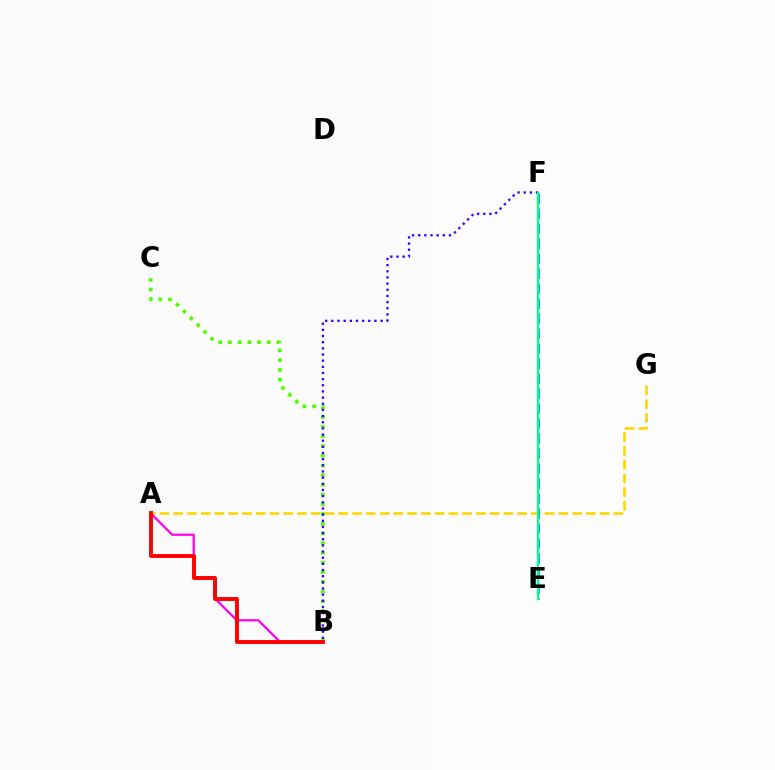{('A', 'G'): [{'color': '#ffd500', 'line_style': 'dashed', 'thickness': 1.87}], ('B', 'C'): [{'color': '#4fff00', 'line_style': 'dotted', 'thickness': 2.64}], ('A', 'B'): [{'color': '#ff00ed', 'line_style': 'solid', 'thickness': 1.61}, {'color': '#ff0000', 'line_style': 'solid', 'thickness': 2.81}], ('E', 'F'): [{'color': '#009eff', 'line_style': 'dashed', 'thickness': 2.04}, {'color': '#00ff86', 'line_style': 'solid', 'thickness': 1.59}], ('B', 'F'): [{'color': '#3700ff', 'line_style': 'dotted', 'thickness': 1.67}]}